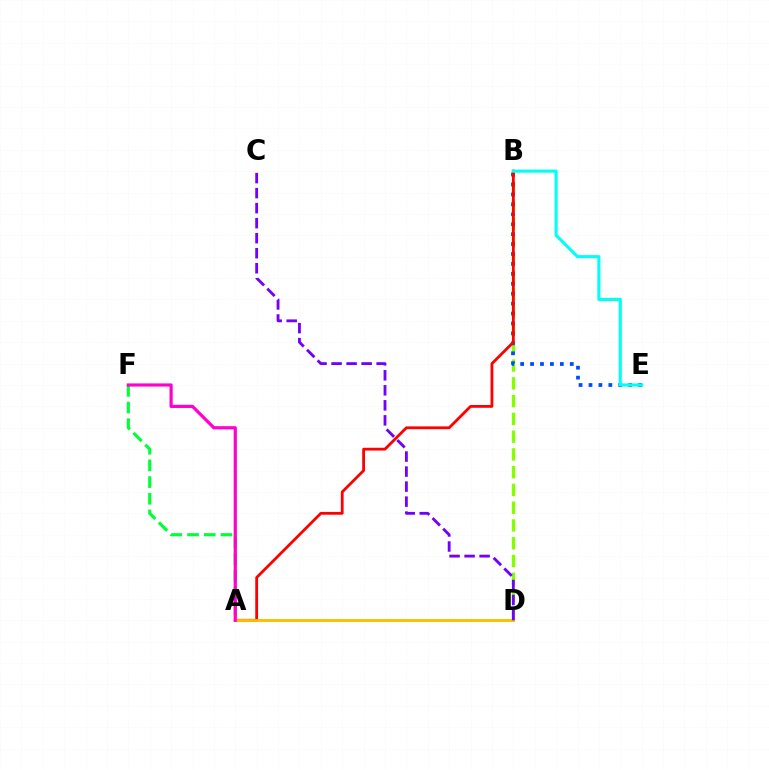{('B', 'D'): [{'color': '#84ff00', 'line_style': 'dashed', 'thickness': 2.41}], ('B', 'E'): [{'color': '#004bff', 'line_style': 'dotted', 'thickness': 2.7}, {'color': '#00fff6', 'line_style': 'solid', 'thickness': 2.24}], ('A', 'F'): [{'color': '#00ff39', 'line_style': 'dashed', 'thickness': 2.27}, {'color': '#ff00cf', 'line_style': 'solid', 'thickness': 2.29}], ('A', 'B'): [{'color': '#ff0000', 'line_style': 'solid', 'thickness': 2.02}], ('A', 'D'): [{'color': '#ffbd00', 'line_style': 'solid', 'thickness': 2.07}], ('C', 'D'): [{'color': '#7200ff', 'line_style': 'dashed', 'thickness': 2.04}]}